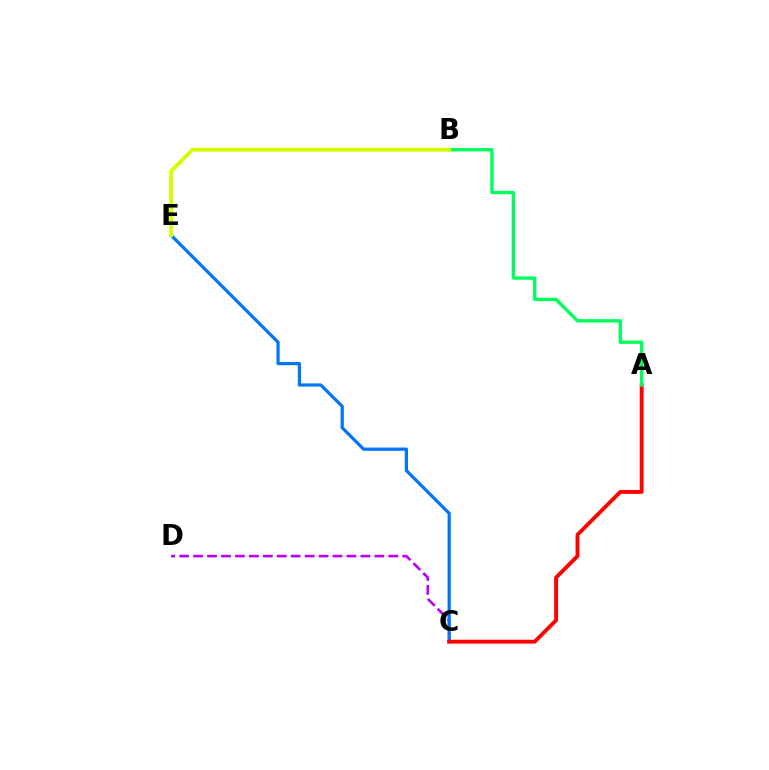{('C', 'D'): [{'color': '#b900ff', 'line_style': 'dashed', 'thickness': 1.89}], ('C', 'E'): [{'color': '#0074ff', 'line_style': 'solid', 'thickness': 2.31}], ('A', 'C'): [{'color': '#ff0000', 'line_style': 'solid', 'thickness': 2.79}], ('A', 'B'): [{'color': '#00ff5c', 'line_style': 'solid', 'thickness': 2.41}], ('B', 'E'): [{'color': '#d1ff00', 'line_style': 'solid', 'thickness': 2.75}]}